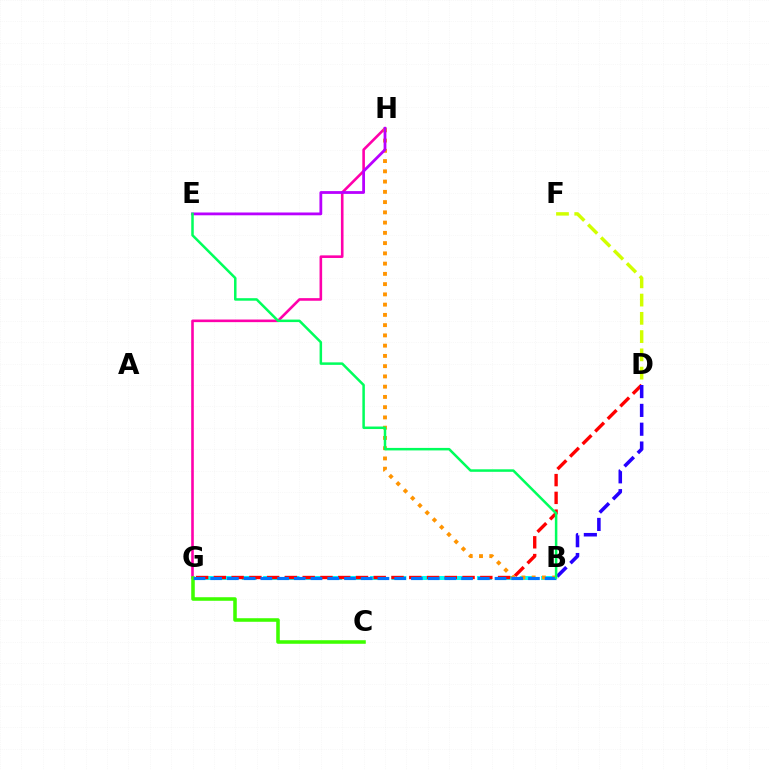{('B', 'G'): [{'color': '#00fff6', 'line_style': 'dashed', 'thickness': 2.9}, {'color': '#0074ff', 'line_style': 'dashed', 'thickness': 2.27}], ('G', 'H'): [{'color': '#ff00ac', 'line_style': 'solid', 'thickness': 1.88}], ('B', 'H'): [{'color': '#ff9400', 'line_style': 'dotted', 'thickness': 2.79}], ('D', 'G'): [{'color': '#ff0000', 'line_style': 'dashed', 'thickness': 2.41}], ('C', 'G'): [{'color': '#3dff00', 'line_style': 'solid', 'thickness': 2.56}], ('B', 'D'): [{'color': '#2500ff', 'line_style': 'dashed', 'thickness': 2.56}], ('E', 'H'): [{'color': '#b900ff', 'line_style': 'solid', 'thickness': 2.01}], ('B', 'E'): [{'color': '#00ff5c', 'line_style': 'solid', 'thickness': 1.81}], ('D', 'F'): [{'color': '#d1ff00', 'line_style': 'dashed', 'thickness': 2.48}]}